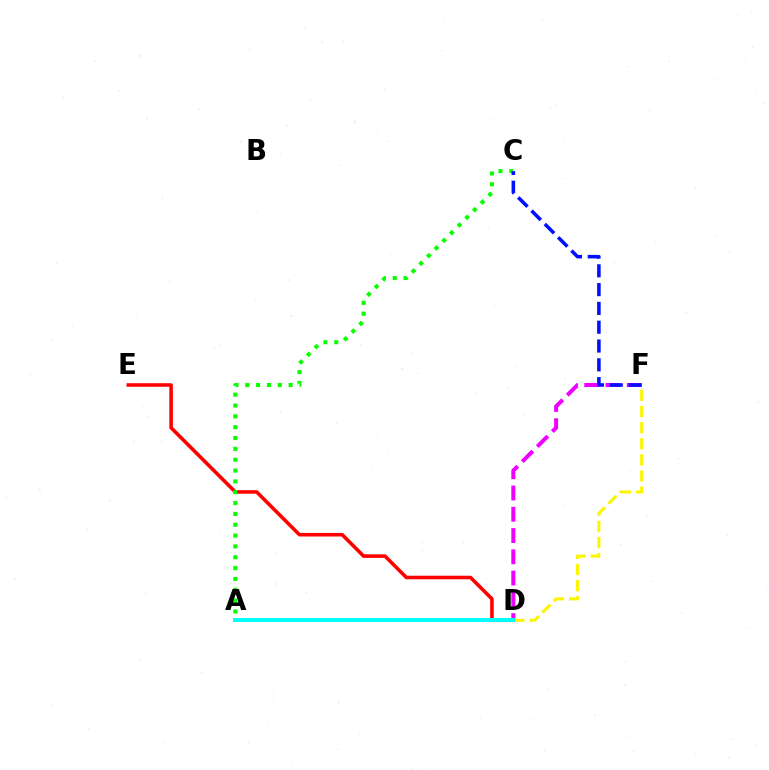{('D', 'F'): [{'color': '#ee00ff', 'line_style': 'dashed', 'thickness': 2.89}, {'color': '#fcf500', 'line_style': 'dashed', 'thickness': 2.19}], ('D', 'E'): [{'color': '#ff0000', 'line_style': 'solid', 'thickness': 2.57}], ('A', 'D'): [{'color': '#00fff6', 'line_style': 'solid', 'thickness': 2.85}], ('A', 'C'): [{'color': '#08ff00', 'line_style': 'dotted', 'thickness': 2.94}], ('C', 'F'): [{'color': '#0010ff', 'line_style': 'dashed', 'thickness': 2.55}]}